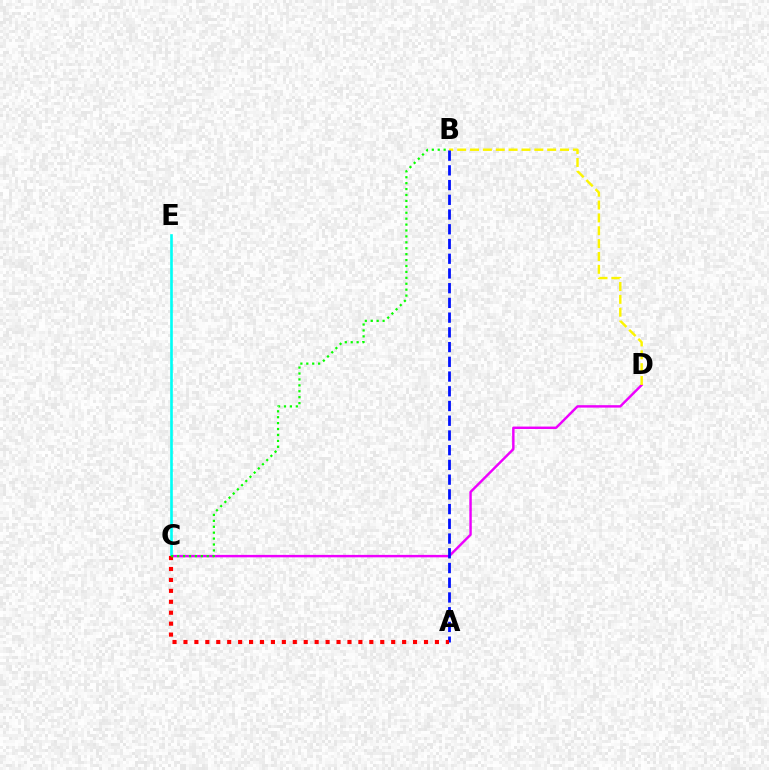{('C', 'D'): [{'color': '#ee00ff', 'line_style': 'solid', 'thickness': 1.76}], ('B', 'D'): [{'color': '#fcf500', 'line_style': 'dashed', 'thickness': 1.75}], ('C', 'E'): [{'color': '#00fff6', 'line_style': 'solid', 'thickness': 1.9}], ('A', 'B'): [{'color': '#0010ff', 'line_style': 'dashed', 'thickness': 2.0}], ('A', 'C'): [{'color': '#ff0000', 'line_style': 'dotted', 'thickness': 2.97}], ('B', 'C'): [{'color': '#08ff00', 'line_style': 'dotted', 'thickness': 1.61}]}